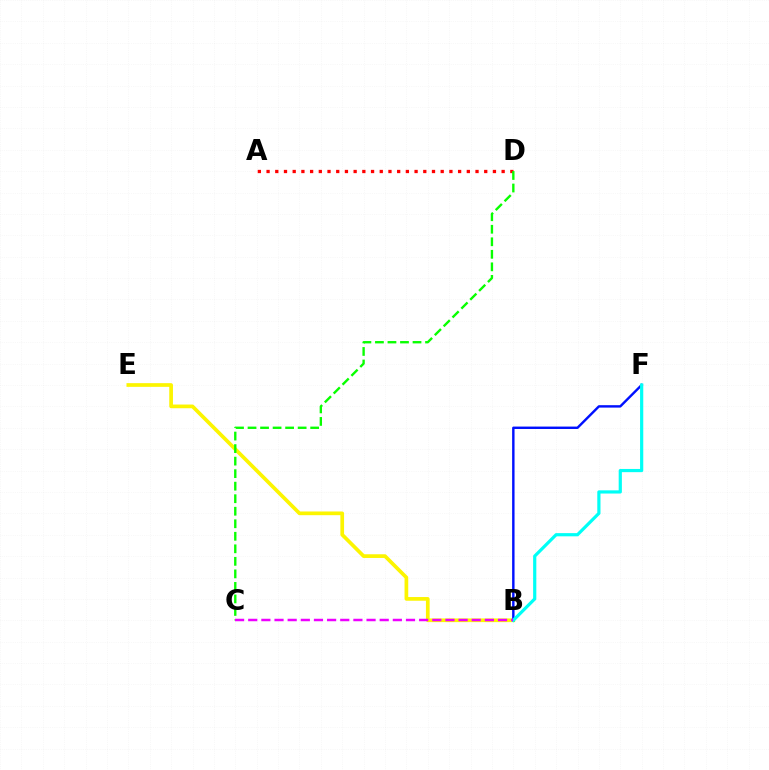{('A', 'D'): [{'color': '#ff0000', 'line_style': 'dotted', 'thickness': 2.37}], ('B', 'E'): [{'color': '#fcf500', 'line_style': 'solid', 'thickness': 2.66}], ('C', 'D'): [{'color': '#08ff00', 'line_style': 'dashed', 'thickness': 1.7}], ('B', 'F'): [{'color': '#0010ff', 'line_style': 'solid', 'thickness': 1.74}, {'color': '#00fff6', 'line_style': 'solid', 'thickness': 2.3}], ('B', 'C'): [{'color': '#ee00ff', 'line_style': 'dashed', 'thickness': 1.79}]}